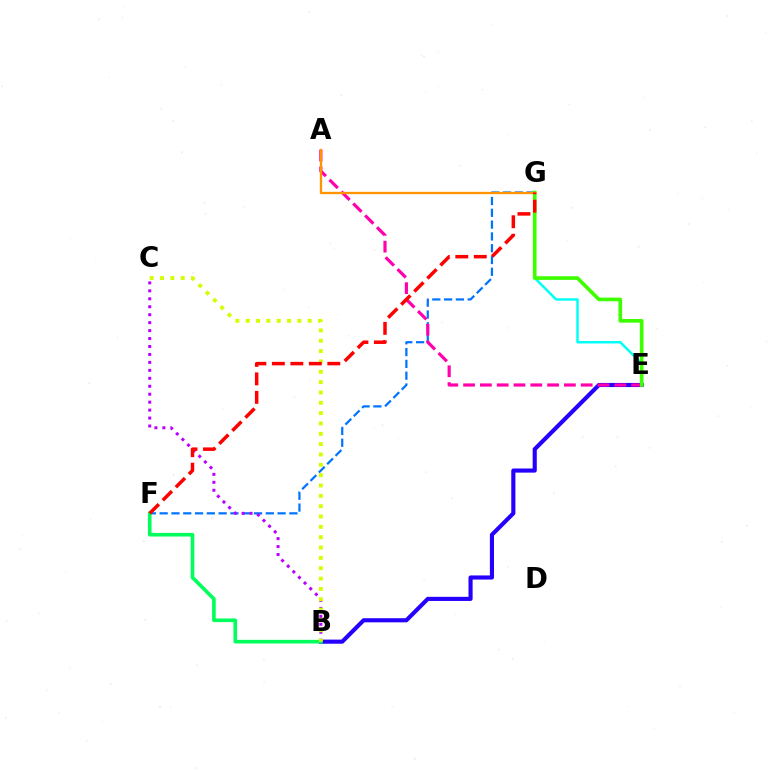{('B', 'E'): [{'color': '#2500ff', 'line_style': 'solid', 'thickness': 2.97}], ('F', 'G'): [{'color': '#0074ff', 'line_style': 'dashed', 'thickness': 1.6}, {'color': '#ff0000', 'line_style': 'dashed', 'thickness': 2.51}], ('B', 'C'): [{'color': '#b900ff', 'line_style': 'dotted', 'thickness': 2.16}, {'color': '#d1ff00', 'line_style': 'dotted', 'thickness': 2.81}], ('E', 'G'): [{'color': '#00fff6', 'line_style': 'solid', 'thickness': 1.78}, {'color': '#3dff00', 'line_style': 'solid', 'thickness': 2.64}], ('B', 'F'): [{'color': '#00ff5c', 'line_style': 'solid', 'thickness': 2.61}], ('A', 'E'): [{'color': '#ff00ac', 'line_style': 'dashed', 'thickness': 2.28}], ('A', 'G'): [{'color': '#ff9400', 'line_style': 'solid', 'thickness': 1.67}]}